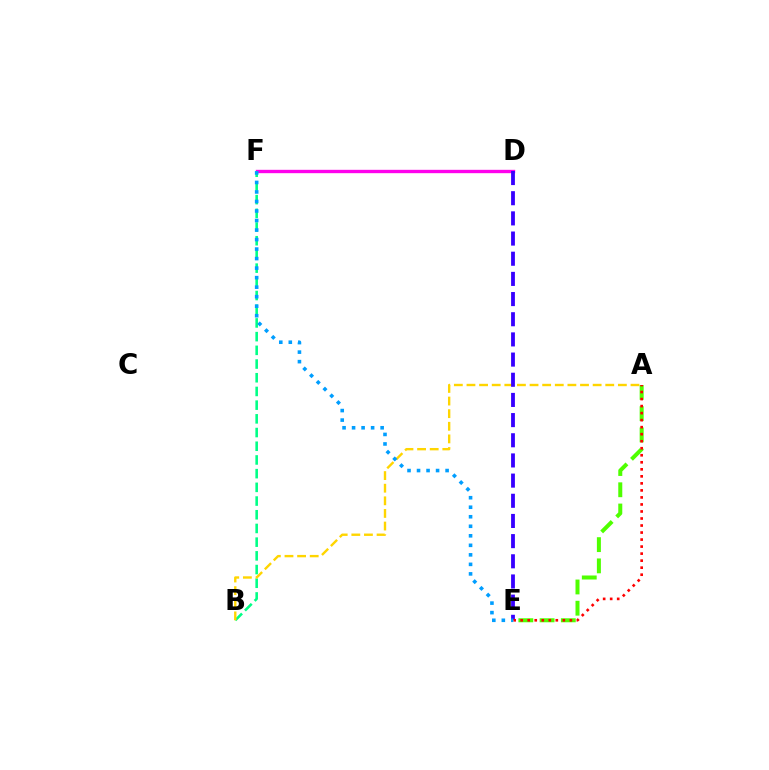{('D', 'F'): [{'color': '#ff00ed', 'line_style': 'solid', 'thickness': 2.42}], ('B', 'F'): [{'color': '#00ff86', 'line_style': 'dashed', 'thickness': 1.86}], ('A', 'E'): [{'color': '#4fff00', 'line_style': 'dashed', 'thickness': 2.89}, {'color': '#ff0000', 'line_style': 'dotted', 'thickness': 1.91}], ('A', 'B'): [{'color': '#ffd500', 'line_style': 'dashed', 'thickness': 1.71}], ('D', 'E'): [{'color': '#3700ff', 'line_style': 'dashed', 'thickness': 2.74}], ('E', 'F'): [{'color': '#009eff', 'line_style': 'dotted', 'thickness': 2.59}]}